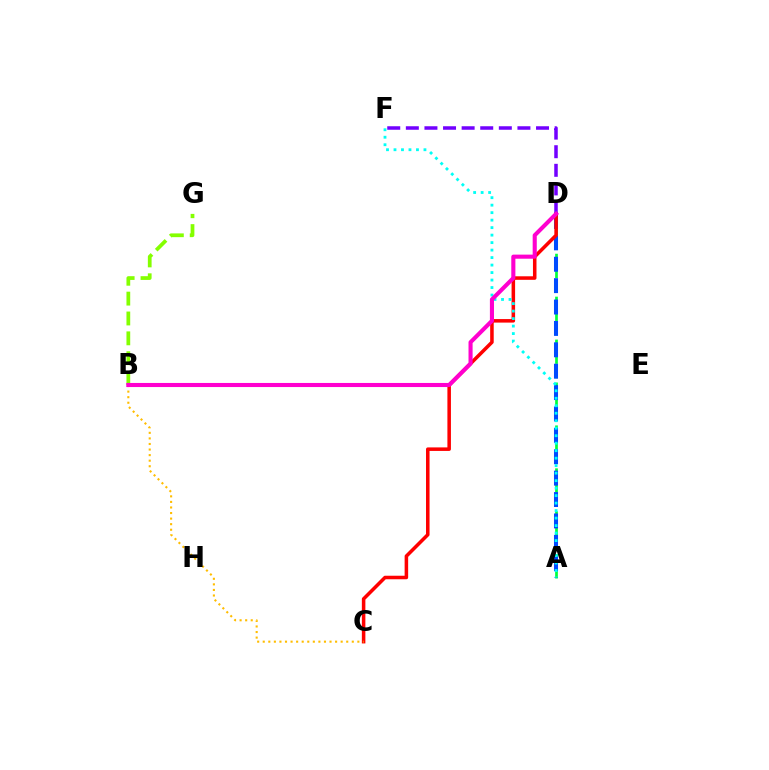{('A', 'D'): [{'color': '#00ff39', 'line_style': 'dashed', 'thickness': 1.94}, {'color': '#004bff', 'line_style': 'dashed', 'thickness': 2.91}], ('C', 'D'): [{'color': '#ff0000', 'line_style': 'solid', 'thickness': 2.54}], ('A', 'F'): [{'color': '#00fff6', 'line_style': 'dotted', 'thickness': 2.04}], ('B', 'C'): [{'color': '#ffbd00', 'line_style': 'dotted', 'thickness': 1.51}], ('B', 'G'): [{'color': '#84ff00', 'line_style': 'dashed', 'thickness': 2.7}], ('D', 'F'): [{'color': '#7200ff', 'line_style': 'dashed', 'thickness': 2.53}], ('B', 'D'): [{'color': '#ff00cf', 'line_style': 'solid', 'thickness': 2.94}]}